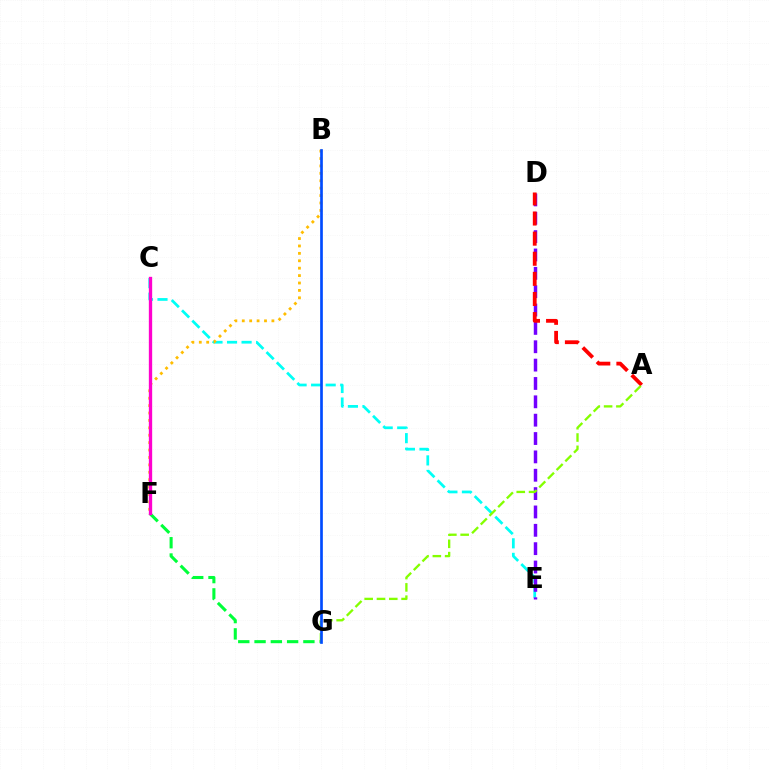{('C', 'E'): [{'color': '#00fff6', 'line_style': 'dashed', 'thickness': 1.98}], ('F', 'G'): [{'color': '#00ff39', 'line_style': 'dashed', 'thickness': 2.21}], ('B', 'F'): [{'color': '#ffbd00', 'line_style': 'dotted', 'thickness': 2.01}], ('D', 'E'): [{'color': '#7200ff', 'line_style': 'dashed', 'thickness': 2.49}], ('A', 'D'): [{'color': '#ff0000', 'line_style': 'dashed', 'thickness': 2.73}], ('A', 'G'): [{'color': '#84ff00', 'line_style': 'dashed', 'thickness': 1.67}], ('C', 'F'): [{'color': '#ff00cf', 'line_style': 'solid', 'thickness': 2.4}], ('B', 'G'): [{'color': '#004bff', 'line_style': 'solid', 'thickness': 1.93}]}